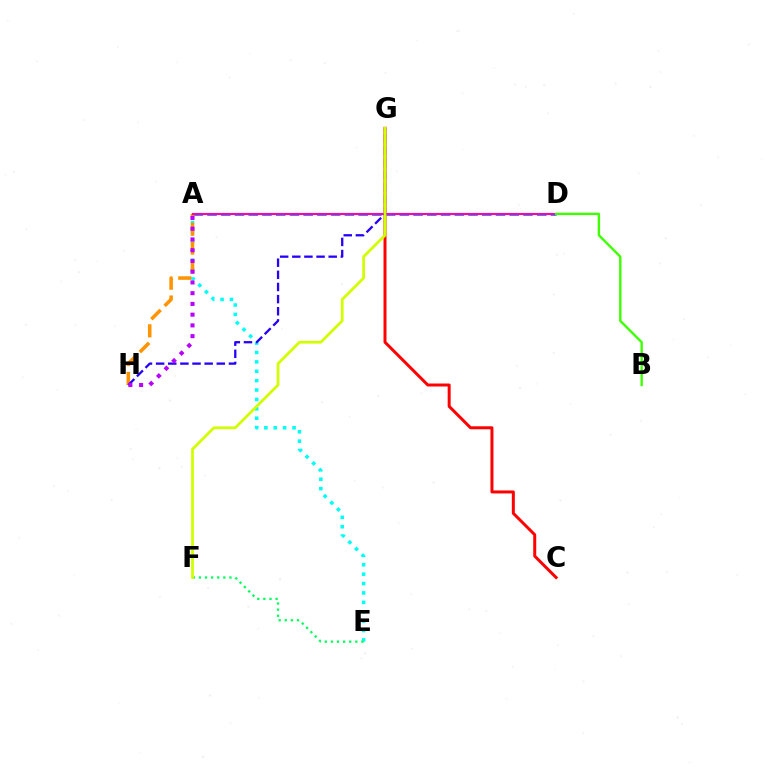{('C', 'G'): [{'color': '#ff0000', 'line_style': 'solid', 'thickness': 2.15}], ('A', 'D'): [{'color': '#0074ff', 'line_style': 'dashed', 'thickness': 1.87}, {'color': '#ff00ac', 'line_style': 'solid', 'thickness': 1.53}], ('A', 'E'): [{'color': '#00fff6', 'line_style': 'dotted', 'thickness': 2.55}], ('A', 'H'): [{'color': '#ff9400', 'line_style': 'dashed', 'thickness': 2.56}, {'color': '#b900ff', 'line_style': 'dotted', 'thickness': 2.92}], ('G', 'H'): [{'color': '#2500ff', 'line_style': 'dashed', 'thickness': 1.65}], ('E', 'F'): [{'color': '#00ff5c', 'line_style': 'dotted', 'thickness': 1.66}], ('B', 'D'): [{'color': '#3dff00', 'line_style': 'solid', 'thickness': 1.71}], ('F', 'G'): [{'color': '#d1ff00', 'line_style': 'solid', 'thickness': 1.99}]}